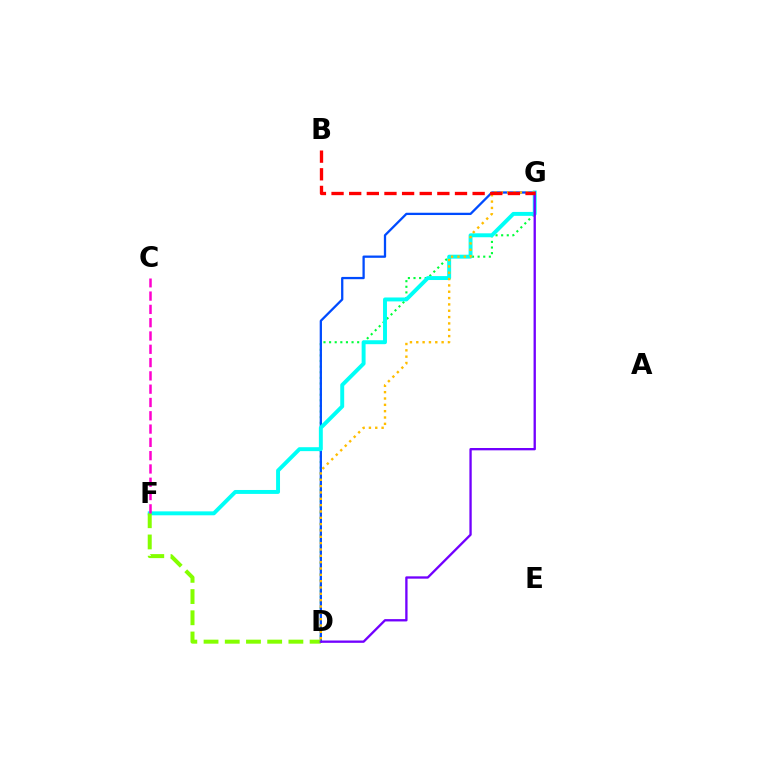{('D', 'G'): [{'color': '#00ff39', 'line_style': 'dotted', 'thickness': 1.53}, {'color': '#004bff', 'line_style': 'solid', 'thickness': 1.64}, {'color': '#7200ff', 'line_style': 'solid', 'thickness': 1.67}, {'color': '#ffbd00', 'line_style': 'dotted', 'thickness': 1.72}], ('F', 'G'): [{'color': '#00fff6', 'line_style': 'solid', 'thickness': 2.83}], ('D', 'F'): [{'color': '#84ff00', 'line_style': 'dashed', 'thickness': 2.88}], ('B', 'G'): [{'color': '#ff0000', 'line_style': 'dashed', 'thickness': 2.4}], ('C', 'F'): [{'color': '#ff00cf', 'line_style': 'dashed', 'thickness': 1.81}]}